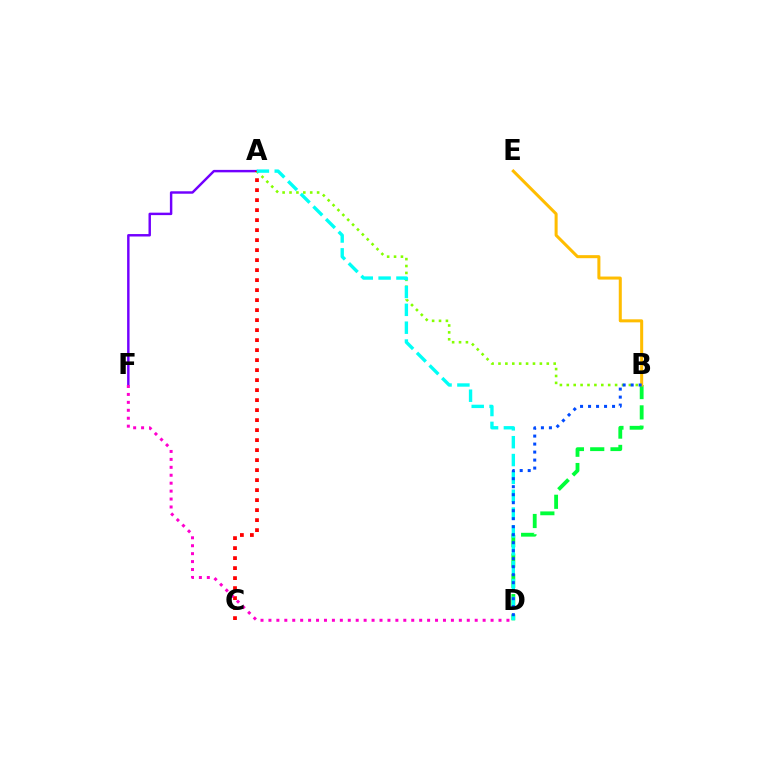{('A', 'F'): [{'color': '#7200ff', 'line_style': 'solid', 'thickness': 1.76}], ('A', 'B'): [{'color': '#84ff00', 'line_style': 'dotted', 'thickness': 1.87}], ('B', 'D'): [{'color': '#00ff39', 'line_style': 'dashed', 'thickness': 2.76}, {'color': '#004bff', 'line_style': 'dotted', 'thickness': 2.17}], ('A', 'C'): [{'color': '#ff0000', 'line_style': 'dotted', 'thickness': 2.72}], ('B', 'E'): [{'color': '#ffbd00', 'line_style': 'solid', 'thickness': 2.18}], ('A', 'D'): [{'color': '#00fff6', 'line_style': 'dashed', 'thickness': 2.43}], ('D', 'F'): [{'color': '#ff00cf', 'line_style': 'dotted', 'thickness': 2.16}]}